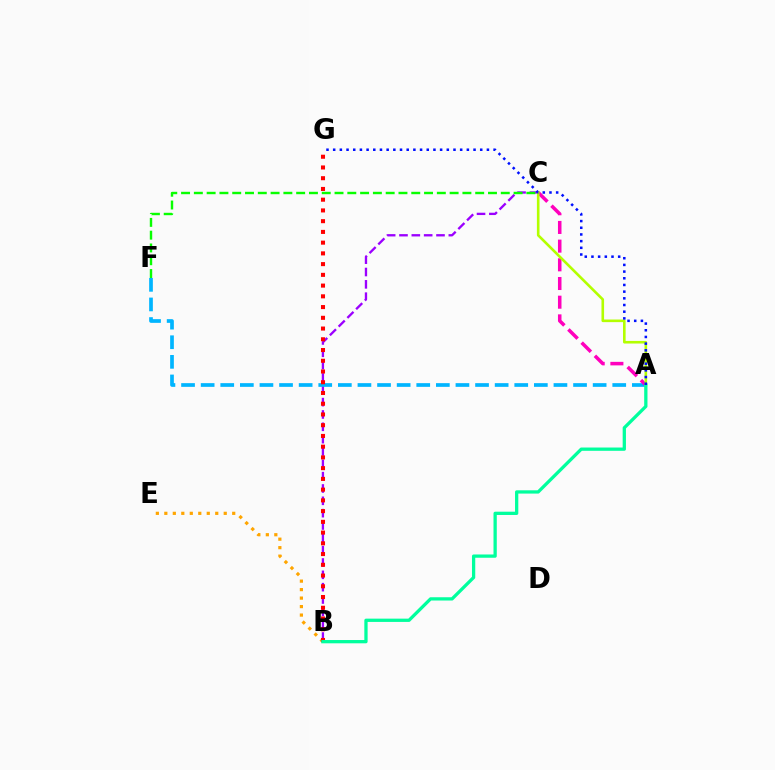{('B', 'E'): [{'color': '#ffa500', 'line_style': 'dotted', 'thickness': 2.31}], ('B', 'C'): [{'color': '#9b00ff', 'line_style': 'dashed', 'thickness': 1.68}], ('A', 'F'): [{'color': '#00b5ff', 'line_style': 'dashed', 'thickness': 2.66}], ('A', 'C'): [{'color': '#ff00bd', 'line_style': 'dashed', 'thickness': 2.54}, {'color': '#b3ff00', 'line_style': 'solid', 'thickness': 1.88}], ('B', 'G'): [{'color': '#ff0000', 'line_style': 'dotted', 'thickness': 2.92}], ('A', 'B'): [{'color': '#00ff9d', 'line_style': 'solid', 'thickness': 2.36}], ('C', 'F'): [{'color': '#08ff00', 'line_style': 'dashed', 'thickness': 1.74}], ('A', 'G'): [{'color': '#0010ff', 'line_style': 'dotted', 'thickness': 1.82}]}